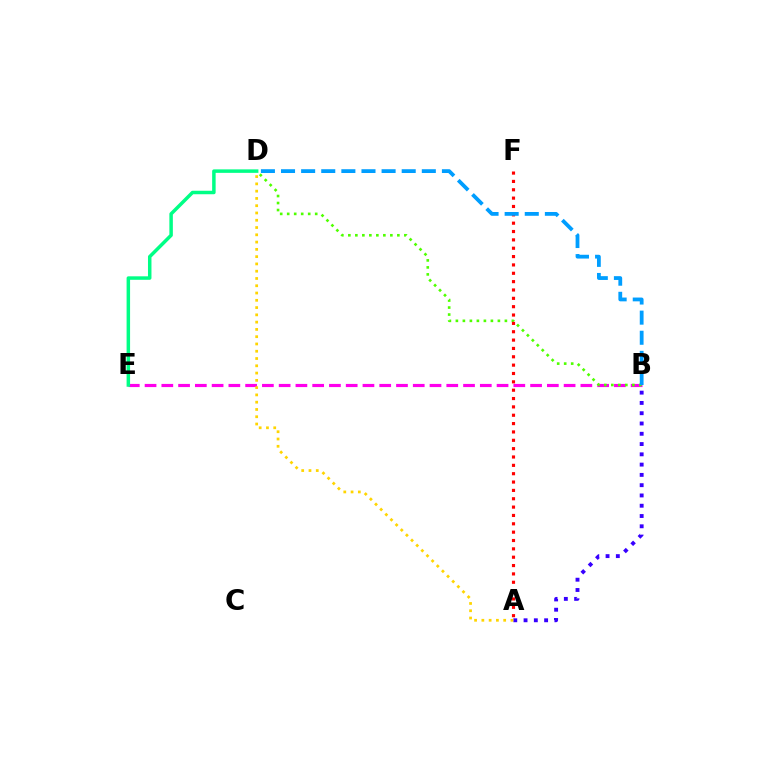{('B', 'E'): [{'color': '#ff00ed', 'line_style': 'dashed', 'thickness': 2.28}], ('A', 'B'): [{'color': '#3700ff', 'line_style': 'dotted', 'thickness': 2.79}], ('B', 'D'): [{'color': '#4fff00', 'line_style': 'dotted', 'thickness': 1.9}, {'color': '#009eff', 'line_style': 'dashed', 'thickness': 2.73}], ('A', 'F'): [{'color': '#ff0000', 'line_style': 'dotted', 'thickness': 2.27}], ('D', 'E'): [{'color': '#00ff86', 'line_style': 'solid', 'thickness': 2.51}], ('A', 'D'): [{'color': '#ffd500', 'line_style': 'dotted', 'thickness': 1.98}]}